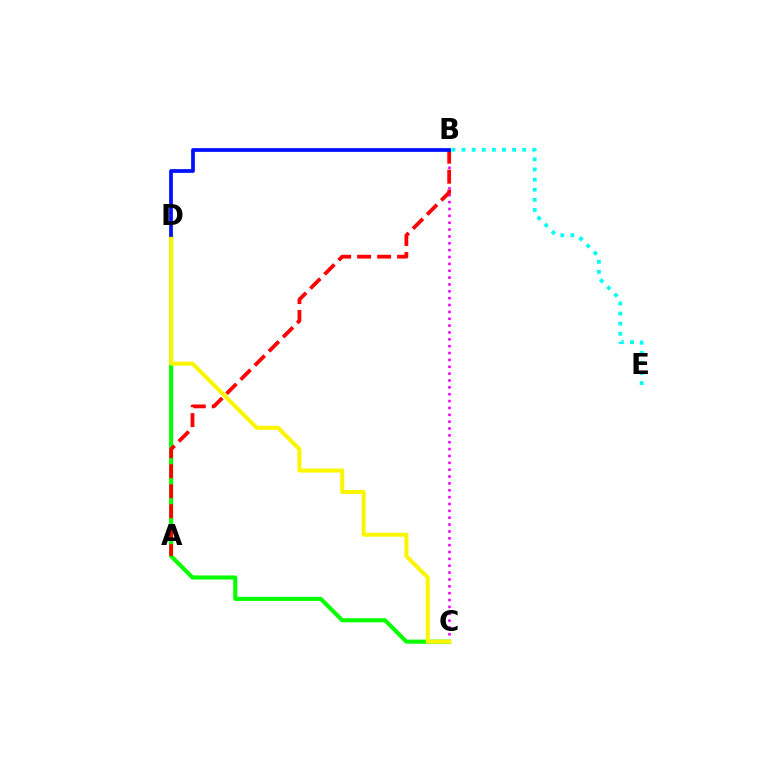{('C', 'D'): [{'color': '#08ff00', 'line_style': 'solid', 'thickness': 2.96}, {'color': '#fcf500', 'line_style': 'solid', 'thickness': 2.88}], ('B', 'C'): [{'color': '#ee00ff', 'line_style': 'dotted', 'thickness': 1.86}], ('A', 'B'): [{'color': '#ff0000', 'line_style': 'dashed', 'thickness': 2.72}], ('B', 'D'): [{'color': '#0010ff', 'line_style': 'solid', 'thickness': 2.69}], ('B', 'E'): [{'color': '#00fff6', 'line_style': 'dotted', 'thickness': 2.75}]}